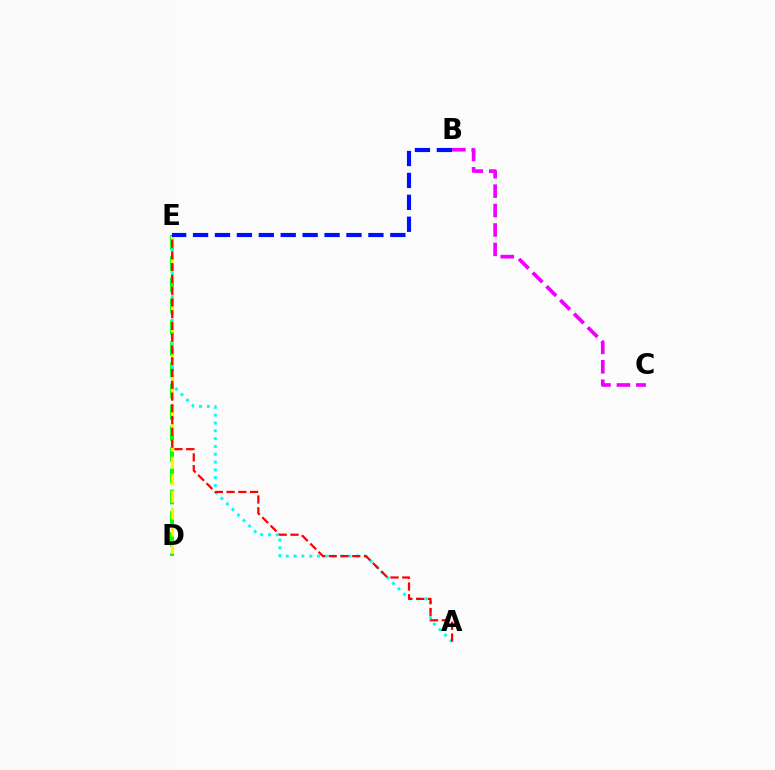{('D', 'E'): [{'color': '#08ff00', 'line_style': 'dashed', 'thickness': 2.88}, {'color': '#fcf500', 'line_style': 'dashed', 'thickness': 2.31}], ('A', 'E'): [{'color': '#00fff6', 'line_style': 'dotted', 'thickness': 2.13}, {'color': '#ff0000', 'line_style': 'dashed', 'thickness': 1.6}], ('B', 'E'): [{'color': '#0010ff', 'line_style': 'dashed', 'thickness': 2.98}], ('B', 'C'): [{'color': '#ee00ff', 'line_style': 'dashed', 'thickness': 2.64}]}